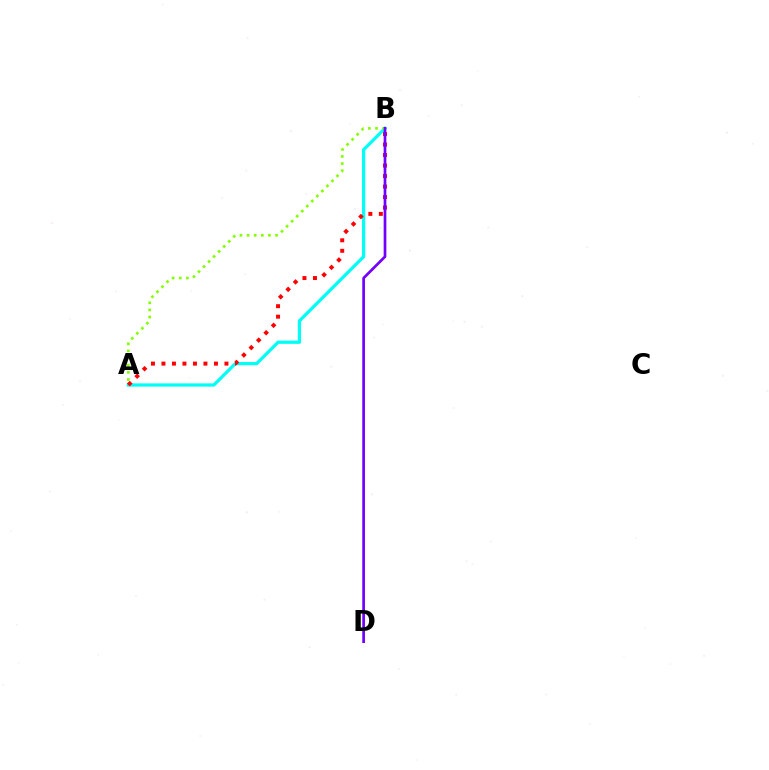{('A', 'B'): [{'color': '#00fff6', 'line_style': 'solid', 'thickness': 2.33}, {'color': '#84ff00', 'line_style': 'dotted', 'thickness': 1.94}, {'color': '#ff0000', 'line_style': 'dotted', 'thickness': 2.85}], ('B', 'D'): [{'color': '#7200ff', 'line_style': 'solid', 'thickness': 1.95}]}